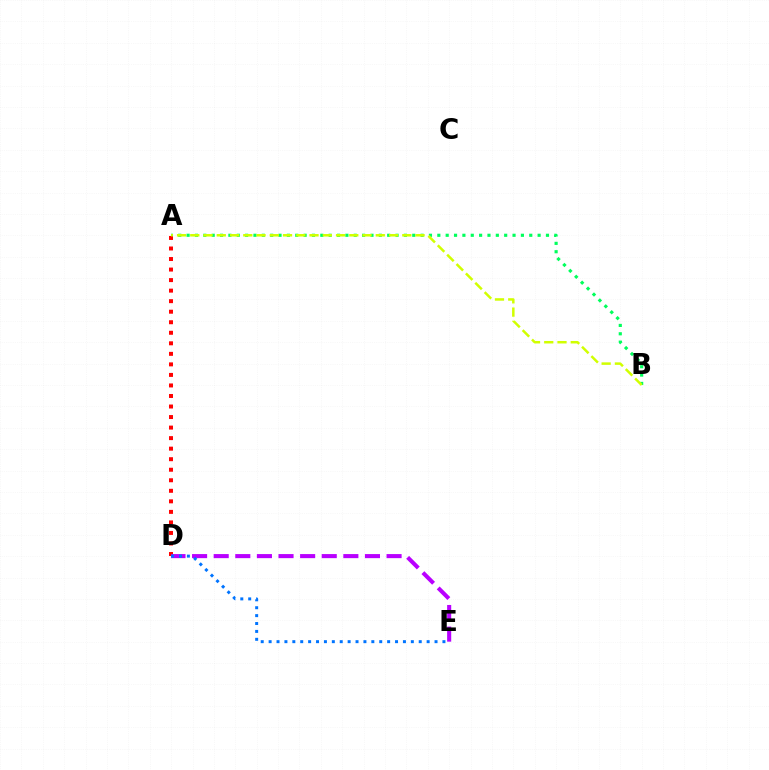{('A', 'B'): [{'color': '#00ff5c', 'line_style': 'dotted', 'thickness': 2.27}, {'color': '#d1ff00', 'line_style': 'dashed', 'thickness': 1.8}], ('A', 'D'): [{'color': '#ff0000', 'line_style': 'dotted', 'thickness': 2.86}], ('D', 'E'): [{'color': '#b900ff', 'line_style': 'dashed', 'thickness': 2.94}, {'color': '#0074ff', 'line_style': 'dotted', 'thickness': 2.15}]}